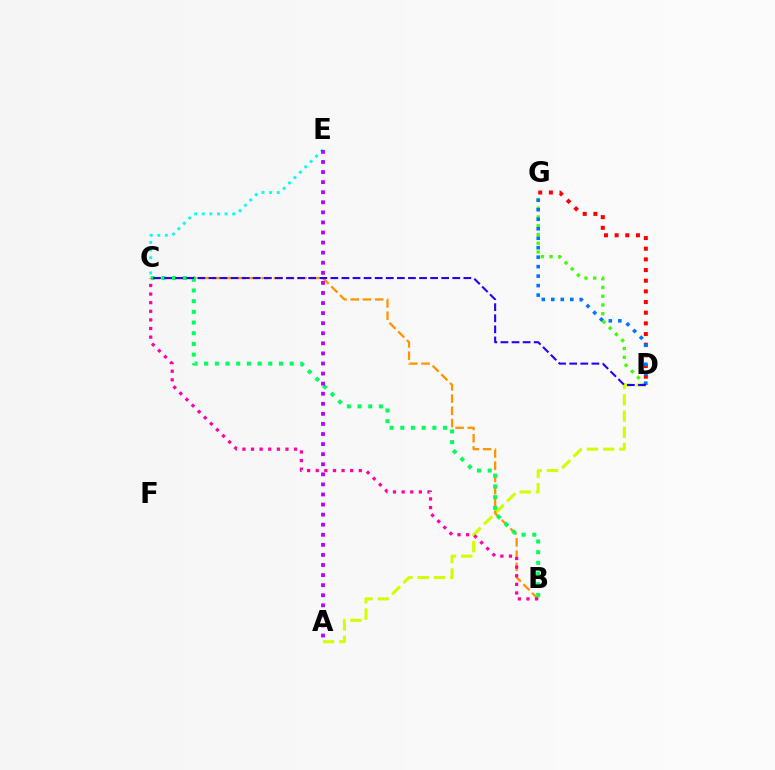{('A', 'D'): [{'color': '#d1ff00', 'line_style': 'dashed', 'thickness': 2.21}], ('D', 'G'): [{'color': '#ff0000', 'line_style': 'dotted', 'thickness': 2.9}, {'color': '#3dff00', 'line_style': 'dotted', 'thickness': 2.38}, {'color': '#0074ff', 'line_style': 'dotted', 'thickness': 2.58}], ('B', 'C'): [{'color': '#ff9400', 'line_style': 'dashed', 'thickness': 1.66}, {'color': '#00ff5c', 'line_style': 'dotted', 'thickness': 2.9}, {'color': '#ff00ac', 'line_style': 'dotted', 'thickness': 2.34}], ('C', 'E'): [{'color': '#00fff6', 'line_style': 'dotted', 'thickness': 2.07}], ('C', 'D'): [{'color': '#2500ff', 'line_style': 'dashed', 'thickness': 1.51}], ('A', 'E'): [{'color': '#b900ff', 'line_style': 'dotted', 'thickness': 2.74}]}